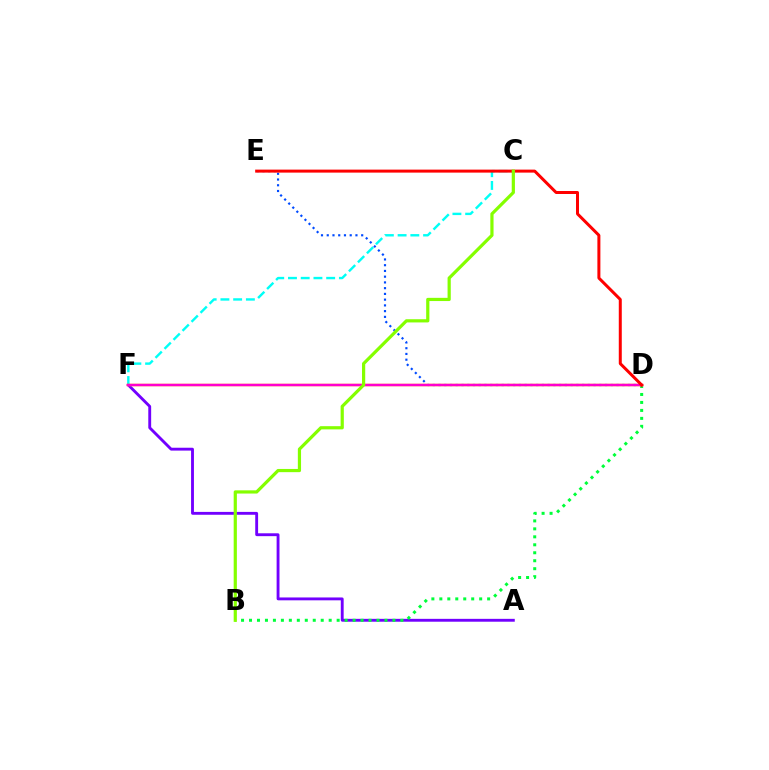{('A', 'F'): [{'color': '#7200ff', 'line_style': 'solid', 'thickness': 2.06}], ('B', 'D'): [{'color': '#00ff39', 'line_style': 'dotted', 'thickness': 2.16}], ('C', 'F'): [{'color': '#00fff6', 'line_style': 'dashed', 'thickness': 1.73}], ('D', 'F'): [{'color': '#ffbd00', 'line_style': 'solid', 'thickness': 1.76}, {'color': '#ff00cf', 'line_style': 'solid', 'thickness': 1.76}], ('D', 'E'): [{'color': '#004bff', 'line_style': 'dotted', 'thickness': 1.56}, {'color': '#ff0000', 'line_style': 'solid', 'thickness': 2.16}], ('B', 'C'): [{'color': '#84ff00', 'line_style': 'solid', 'thickness': 2.31}]}